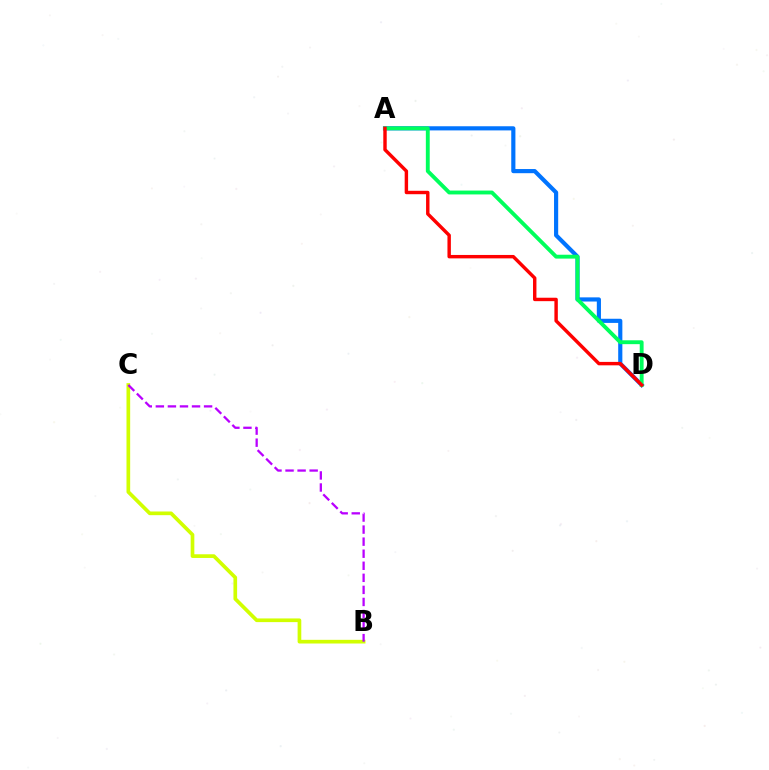{('B', 'C'): [{'color': '#d1ff00', 'line_style': 'solid', 'thickness': 2.65}, {'color': '#b900ff', 'line_style': 'dashed', 'thickness': 1.64}], ('A', 'D'): [{'color': '#0074ff', 'line_style': 'solid', 'thickness': 2.99}, {'color': '#00ff5c', 'line_style': 'solid', 'thickness': 2.78}, {'color': '#ff0000', 'line_style': 'solid', 'thickness': 2.47}]}